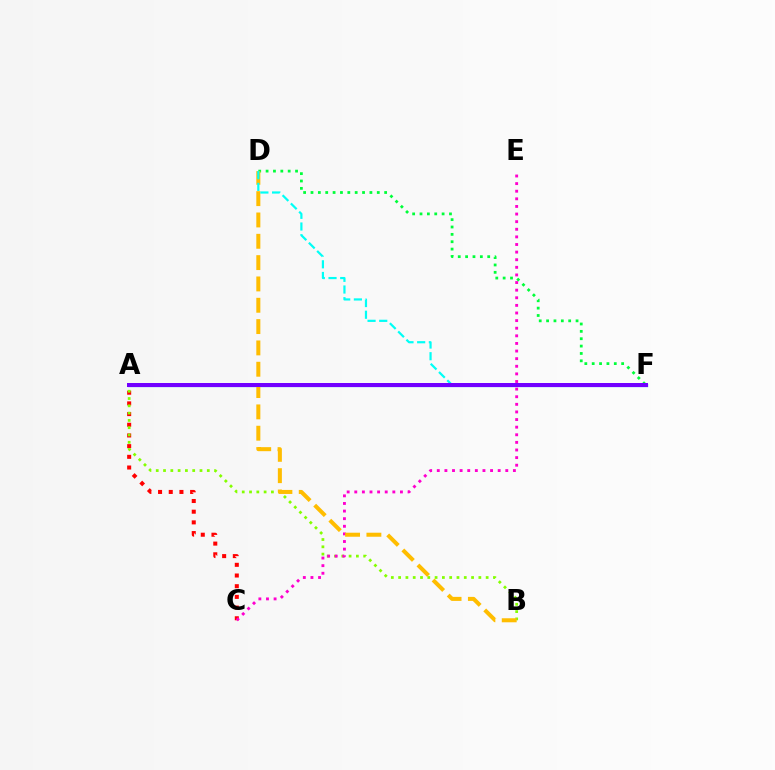{('D', 'F'): [{'color': '#00ff39', 'line_style': 'dotted', 'thickness': 2.0}, {'color': '#00fff6', 'line_style': 'dashed', 'thickness': 1.59}], ('A', 'C'): [{'color': '#ff0000', 'line_style': 'dotted', 'thickness': 2.9}], ('A', 'F'): [{'color': '#004bff', 'line_style': 'solid', 'thickness': 2.32}, {'color': '#7200ff', 'line_style': 'solid', 'thickness': 2.88}], ('A', 'B'): [{'color': '#84ff00', 'line_style': 'dotted', 'thickness': 1.98}], ('C', 'E'): [{'color': '#ff00cf', 'line_style': 'dotted', 'thickness': 2.07}], ('B', 'D'): [{'color': '#ffbd00', 'line_style': 'dashed', 'thickness': 2.9}]}